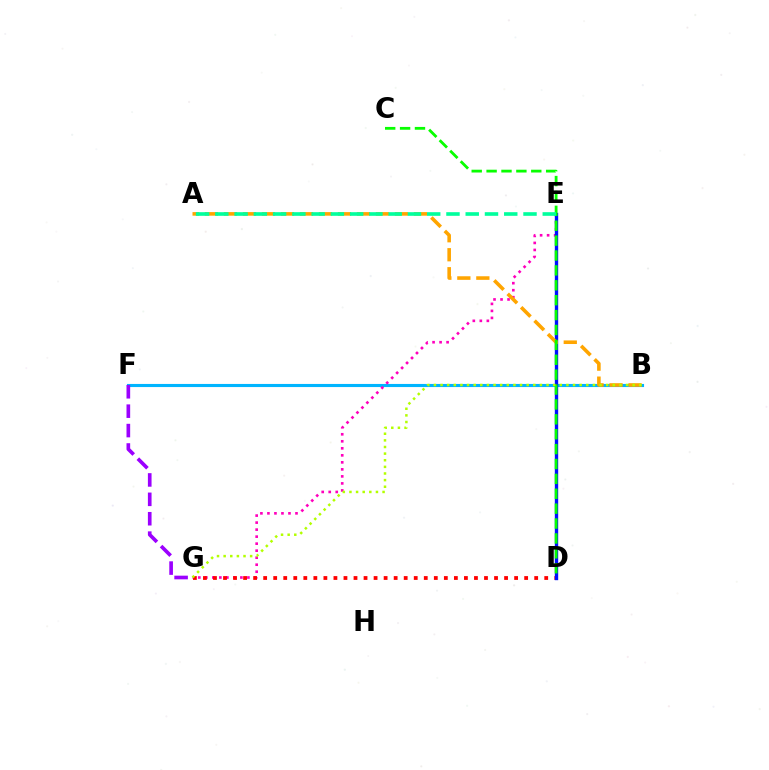{('B', 'F'): [{'color': '#00b5ff', 'line_style': 'solid', 'thickness': 2.24}], ('E', 'G'): [{'color': '#ff00bd', 'line_style': 'dotted', 'thickness': 1.91}], ('D', 'G'): [{'color': '#ff0000', 'line_style': 'dotted', 'thickness': 2.73}], ('D', 'E'): [{'color': '#0010ff', 'line_style': 'solid', 'thickness': 2.42}], ('A', 'B'): [{'color': '#ffa500', 'line_style': 'dashed', 'thickness': 2.58}], ('C', 'D'): [{'color': '#08ff00', 'line_style': 'dashed', 'thickness': 2.02}], ('A', 'E'): [{'color': '#00ff9d', 'line_style': 'dashed', 'thickness': 2.62}], ('B', 'G'): [{'color': '#b3ff00', 'line_style': 'dotted', 'thickness': 1.8}], ('F', 'G'): [{'color': '#9b00ff', 'line_style': 'dashed', 'thickness': 2.64}]}